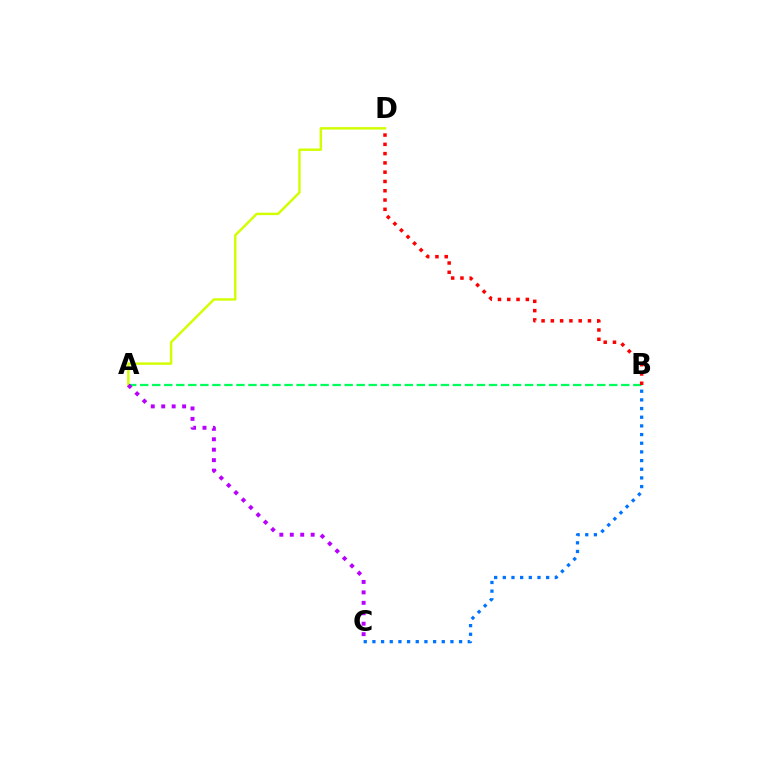{('A', 'B'): [{'color': '#00ff5c', 'line_style': 'dashed', 'thickness': 1.63}], ('B', 'C'): [{'color': '#0074ff', 'line_style': 'dotted', 'thickness': 2.36}], ('B', 'D'): [{'color': '#ff0000', 'line_style': 'dotted', 'thickness': 2.52}], ('A', 'D'): [{'color': '#d1ff00', 'line_style': 'solid', 'thickness': 1.75}], ('A', 'C'): [{'color': '#b900ff', 'line_style': 'dotted', 'thickness': 2.84}]}